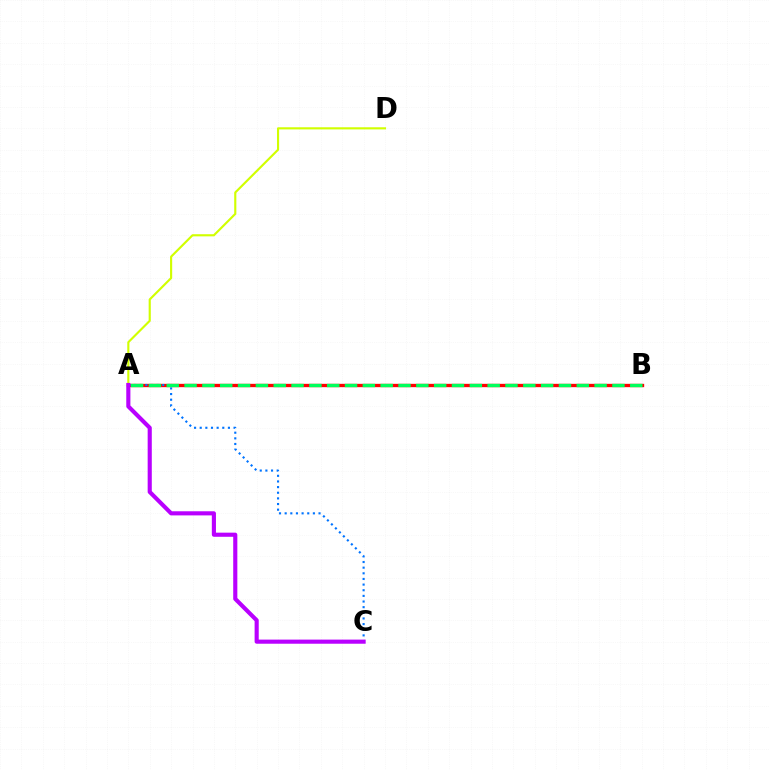{('A', 'B'): [{'color': '#ff0000', 'line_style': 'solid', 'thickness': 2.4}, {'color': '#00ff5c', 'line_style': 'dashed', 'thickness': 2.42}], ('A', 'C'): [{'color': '#0074ff', 'line_style': 'dotted', 'thickness': 1.53}, {'color': '#b900ff', 'line_style': 'solid', 'thickness': 2.97}], ('A', 'D'): [{'color': '#d1ff00', 'line_style': 'solid', 'thickness': 1.54}]}